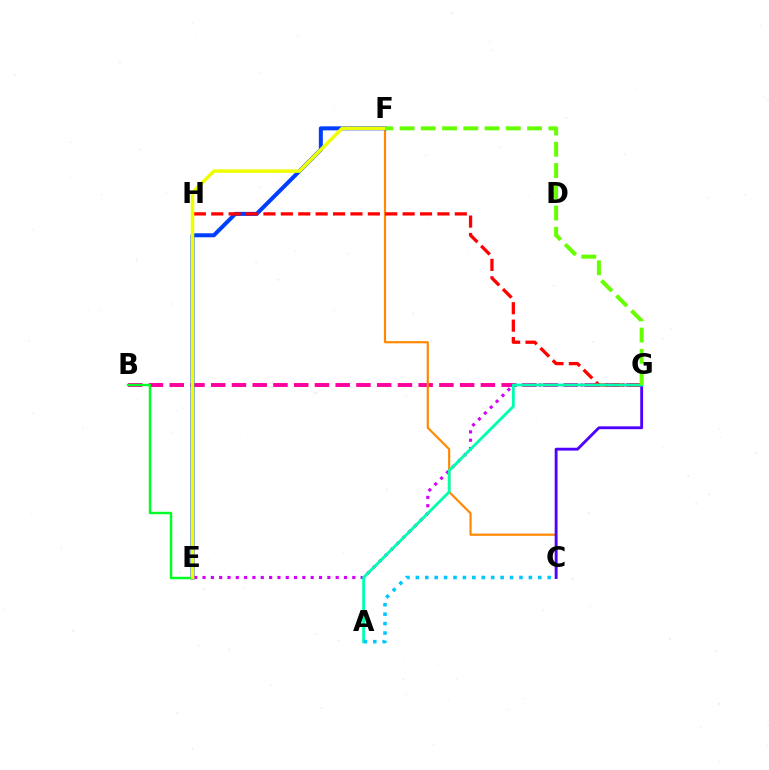{('B', 'G'): [{'color': '#ff00a0', 'line_style': 'dashed', 'thickness': 2.82}], ('C', 'F'): [{'color': '#ff8800', 'line_style': 'solid', 'thickness': 1.57}], ('E', 'F'): [{'color': '#003fff', 'line_style': 'solid', 'thickness': 2.89}, {'color': '#eeff00', 'line_style': 'solid', 'thickness': 2.53}], ('E', 'G'): [{'color': '#d600ff', 'line_style': 'dotted', 'thickness': 2.26}], ('G', 'H'): [{'color': '#ff0000', 'line_style': 'dashed', 'thickness': 2.36}], ('B', 'E'): [{'color': '#00ff27', 'line_style': 'solid', 'thickness': 1.76}], ('C', 'G'): [{'color': '#4f00ff', 'line_style': 'solid', 'thickness': 2.06}], ('A', 'G'): [{'color': '#00ffaf', 'line_style': 'solid', 'thickness': 2.04}], ('A', 'C'): [{'color': '#00c7ff', 'line_style': 'dotted', 'thickness': 2.56}], ('F', 'G'): [{'color': '#66ff00', 'line_style': 'dashed', 'thickness': 2.89}]}